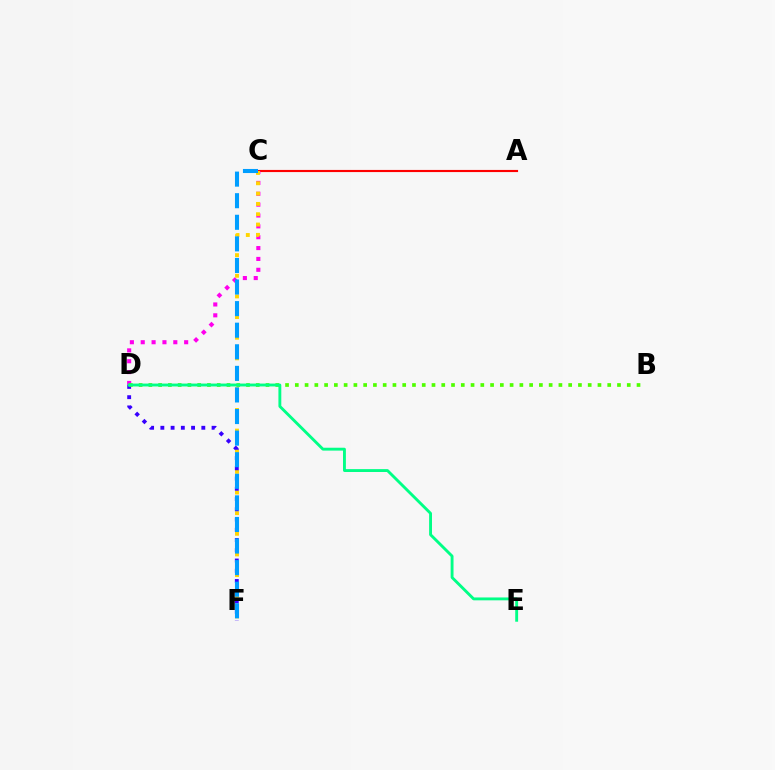{('A', 'C'): [{'color': '#ff0000', 'line_style': 'solid', 'thickness': 1.54}], ('C', 'D'): [{'color': '#ff00ed', 'line_style': 'dotted', 'thickness': 2.95}], ('C', 'F'): [{'color': '#ffd500', 'line_style': 'dotted', 'thickness': 2.8}, {'color': '#009eff', 'line_style': 'dashed', 'thickness': 2.93}], ('D', 'F'): [{'color': '#3700ff', 'line_style': 'dotted', 'thickness': 2.78}], ('B', 'D'): [{'color': '#4fff00', 'line_style': 'dotted', 'thickness': 2.65}], ('D', 'E'): [{'color': '#00ff86', 'line_style': 'solid', 'thickness': 2.07}]}